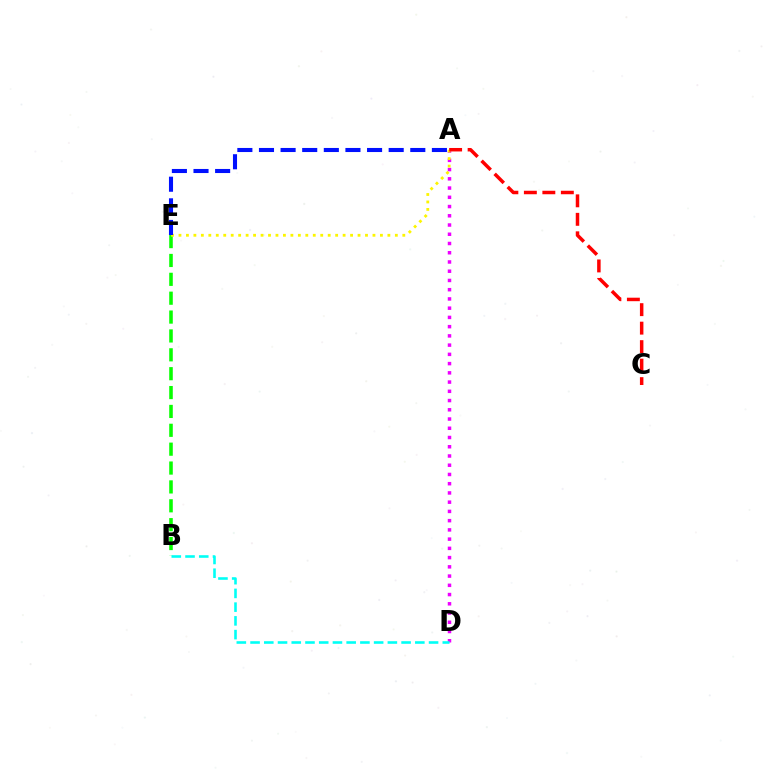{('A', 'D'): [{'color': '#ee00ff', 'line_style': 'dotted', 'thickness': 2.51}], ('B', 'E'): [{'color': '#08ff00', 'line_style': 'dashed', 'thickness': 2.56}], ('A', 'E'): [{'color': '#fcf500', 'line_style': 'dotted', 'thickness': 2.03}, {'color': '#0010ff', 'line_style': 'dashed', 'thickness': 2.94}], ('B', 'D'): [{'color': '#00fff6', 'line_style': 'dashed', 'thickness': 1.87}], ('A', 'C'): [{'color': '#ff0000', 'line_style': 'dashed', 'thickness': 2.51}]}